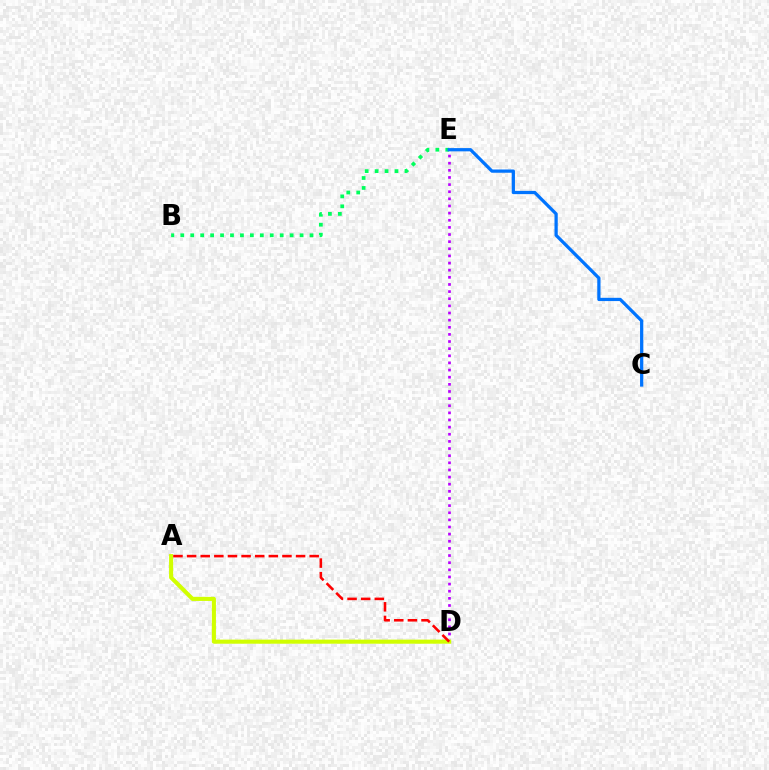{('B', 'E'): [{'color': '#00ff5c', 'line_style': 'dotted', 'thickness': 2.7}], ('C', 'E'): [{'color': '#0074ff', 'line_style': 'solid', 'thickness': 2.34}], ('D', 'E'): [{'color': '#b900ff', 'line_style': 'dotted', 'thickness': 1.94}], ('A', 'D'): [{'color': '#d1ff00', 'line_style': 'solid', 'thickness': 2.94}, {'color': '#ff0000', 'line_style': 'dashed', 'thickness': 1.85}]}